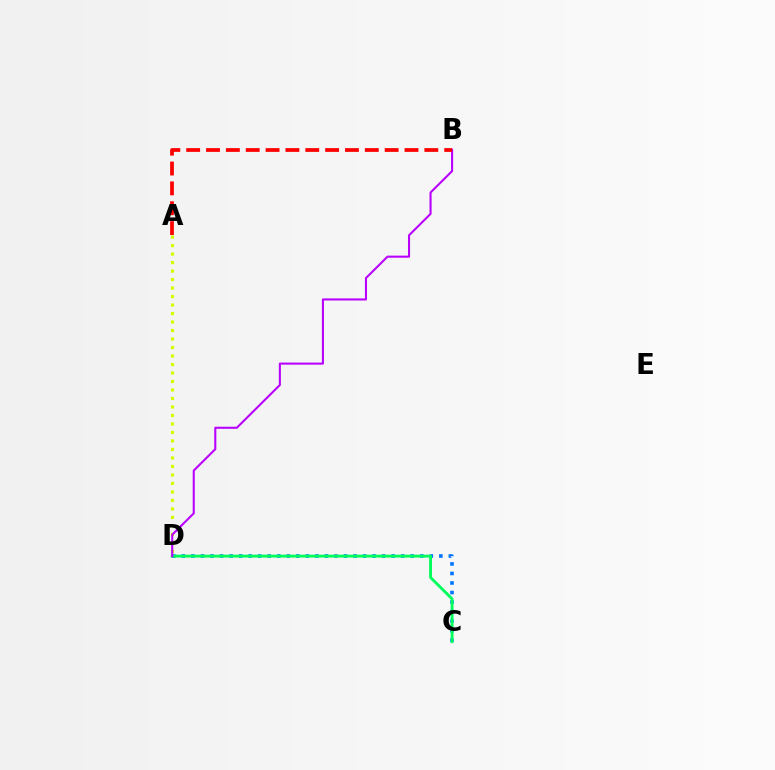{('A', 'D'): [{'color': '#d1ff00', 'line_style': 'dotted', 'thickness': 2.31}], ('C', 'D'): [{'color': '#0074ff', 'line_style': 'dotted', 'thickness': 2.59}, {'color': '#00ff5c', 'line_style': 'solid', 'thickness': 2.07}], ('B', 'D'): [{'color': '#b900ff', 'line_style': 'solid', 'thickness': 1.5}], ('A', 'B'): [{'color': '#ff0000', 'line_style': 'dashed', 'thickness': 2.7}]}